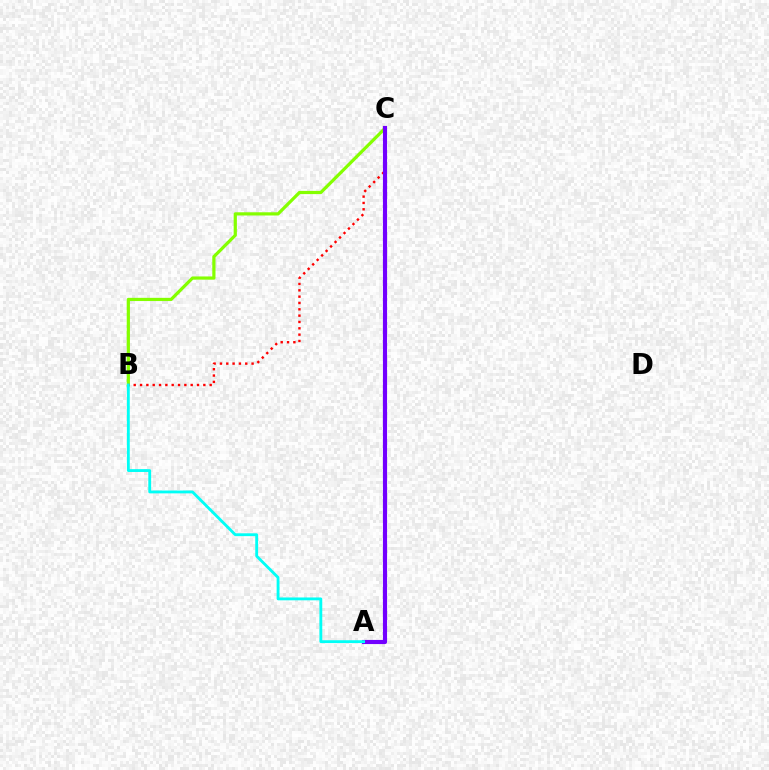{('B', 'C'): [{'color': '#84ff00', 'line_style': 'solid', 'thickness': 2.31}, {'color': '#ff0000', 'line_style': 'dotted', 'thickness': 1.72}], ('A', 'C'): [{'color': '#7200ff', 'line_style': 'solid', 'thickness': 2.97}], ('A', 'B'): [{'color': '#00fff6', 'line_style': 'solid', 'thickness': 2.04}]}